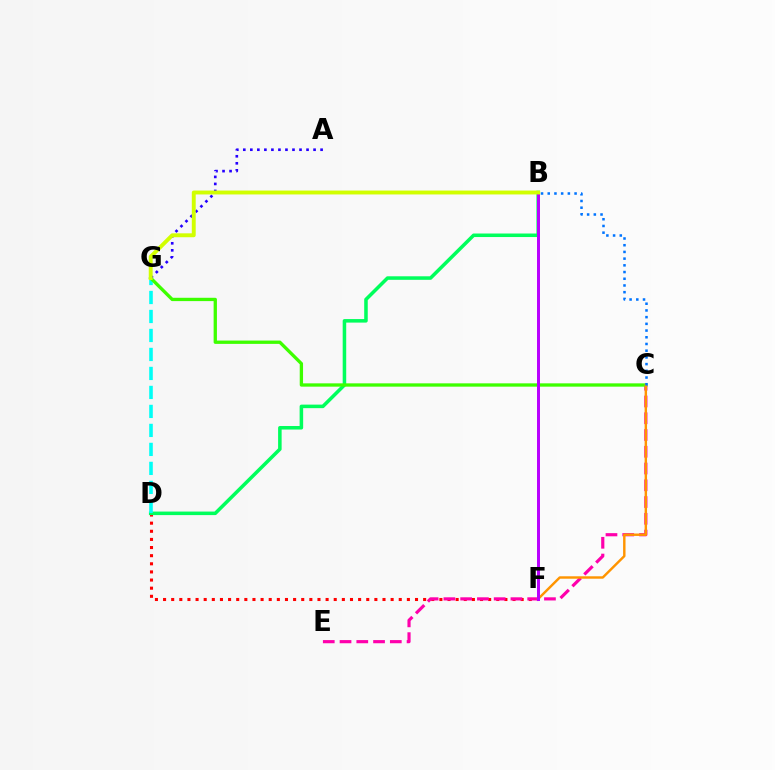{('A', 'G'): [{'color': '#2500ff', 'line_style': 'dotted', 'thickness': 1.91}], ('D', 'F'): [{'color': '#ff0000', 'line_style': 'dotted', 'thickness': 2.21}], ('B', 'D'): [{'color': '#00ff5c', 'line_style': 'solid', 'thickness': 2.54}], ('D', 'G'): [{'color': '#00fff6', 'line_style': 'dashed', 'thickness': 2.58}], ('C', 'E'): [{'color': '#ff00ac', 'line_style': 'dashed', 'thickness': 2.28}], ('C', 'G'): [{'color': '#3dff00', 'line_style': 'solid', 'thickness': 2.39}], ('C', 'F'): [{'color': '#ff9400', 'line_style': 'solid', 'thickness': 1.75}], ('B', 'C'): [{'color': '#0074ff', 'line_style': 'dotted', 'thickness': 1.82}], ('B', 'F'): [{'color': '#b900ff', 'line_style': 'solid', 'thickness': 2.15}], ('B', 'G'): [{'color': '#d1ff00', 'line_style': 'solid', 'thickness': 2.81}]}